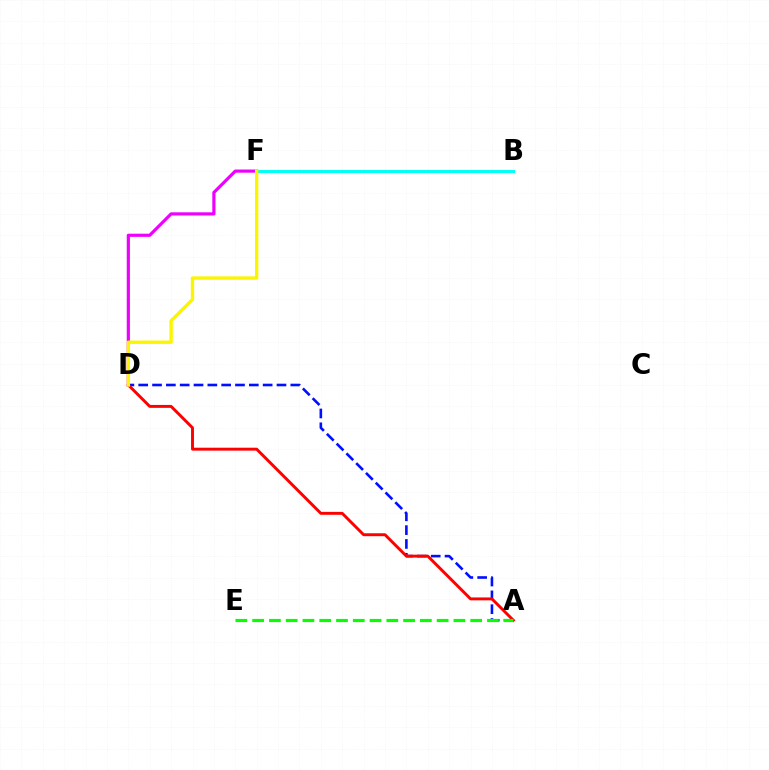{('A', 'D'): [{'color': '#0010ff', 'line_style': 'dashed', 'thickness': 1.88}, {'color': '#ff0000', 'line_style': 'solid', 'thickness': 2.1}], ('A', 'E'): [{'color': '#08ff00', 'line_style': 'dashed', 'thickness': 2.28}], ('D', 'F'): [{'color': '#ee00ff', 'line_style': 'solid', 'thickness': 2.28}, {'color': '#fcf500', 'line_style': 'solid', 'thickness': 2.43}], ('B', 'F'): [{'color': '#00fff6', 'line_style': 'solid', 'thickness': 2.13}]}